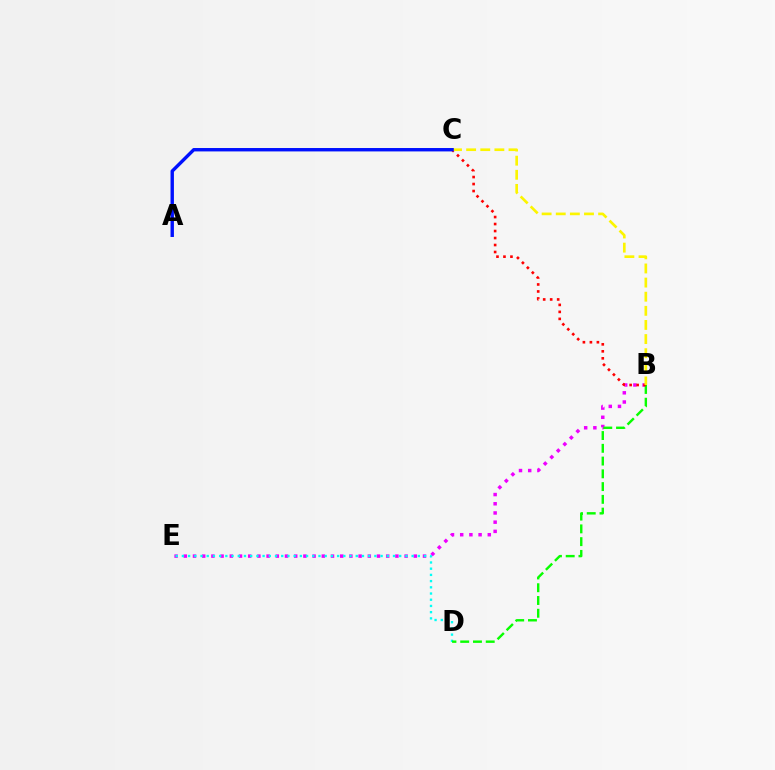{('B', 'E'): [{'color': '#ee00ff', 'line_style': 'dotted', 'thickness': 2.5}], ('D', 'E'): [{'color': '#00fff6', 'line_style': 'dotted', 'thickness': 1.69}], ('B', 'D'): [{'color': '#08ff00', 'line_style': 'dashed', 'thickness': 1.73}], ('B', 'C'): [{'color': '#ff0000', 'line_style': 'dotted', 'thickness': 1.9}, {'color': '#fcf500', 'line_style': 'dashed', 'thickness': 1.92}], ('A', 'C'): [{'color': '#0010ff', 'line_style': 'solid', 'thickness': 2.44}]}